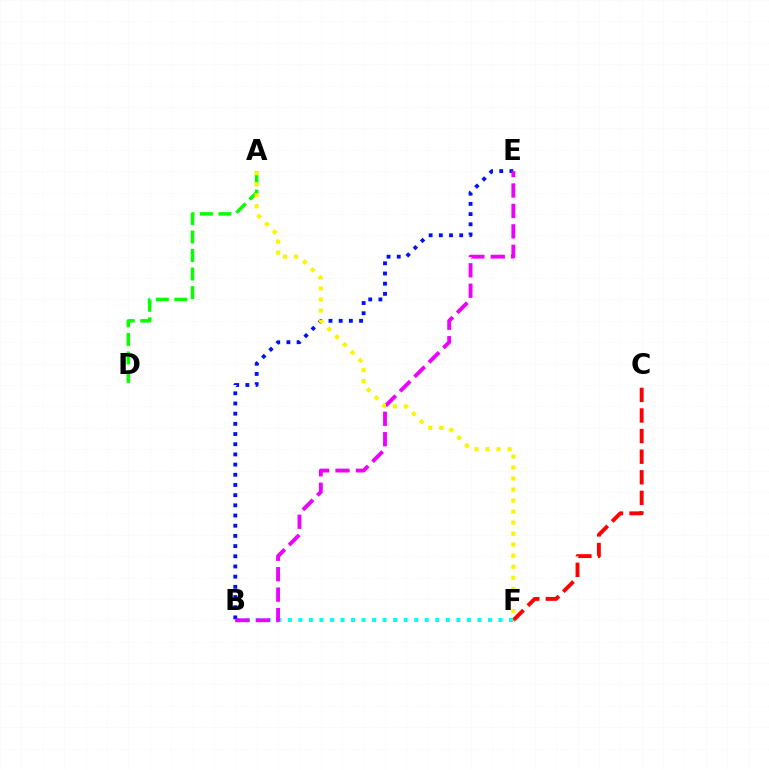{('A', 'D'): [{'color': '#08ff00', 'line_style': 'dashed', 'thickness': 2.51}], ('C', 'F'): [{'color': '#ff0000', 'line_style': 'dashed', 'thickness': 2.8}], ('B', 'F'): [{'color': '#00fff6', 'line_style': 'dotted', 'thickness': 2.86}], ('B', 'E'): [{'color': '#0010ff', 'line_style': 'dotted', 'thickness': 2.77}, {'color': '#ee00ff', 'line_style': 'dashed', 'thickness': 2.78}], ('A', 'F'): [{'color': '#fcf500', 'line_style': 'dotted', 'thickness': 3.0}]}